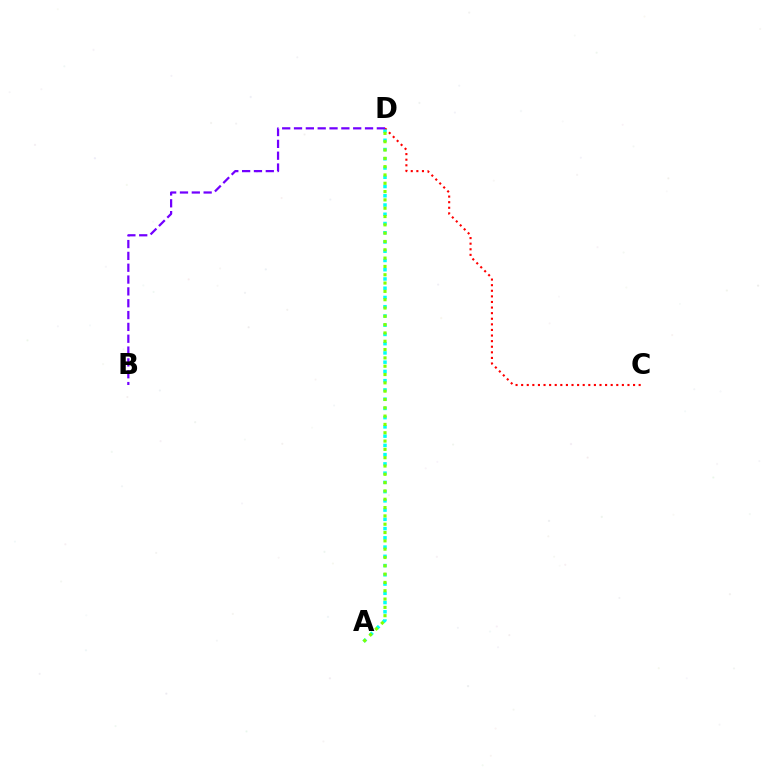{('C', 'D'): [{'color': '#ff0000', 'line_style': 'dotted', 'thickness': 1.52}], ('A', 'D'): [{'color': '#00fff6', 'line_style': 'dotted', 'thickness': 2.51}, {'color': '#84ff00', 'line_style': 'dotted', 'thickness': 2.26}], ('B', 'D'): [{'color': '#7200ff', 'line_style': 'dashed', 'thickness': 1.61}]}